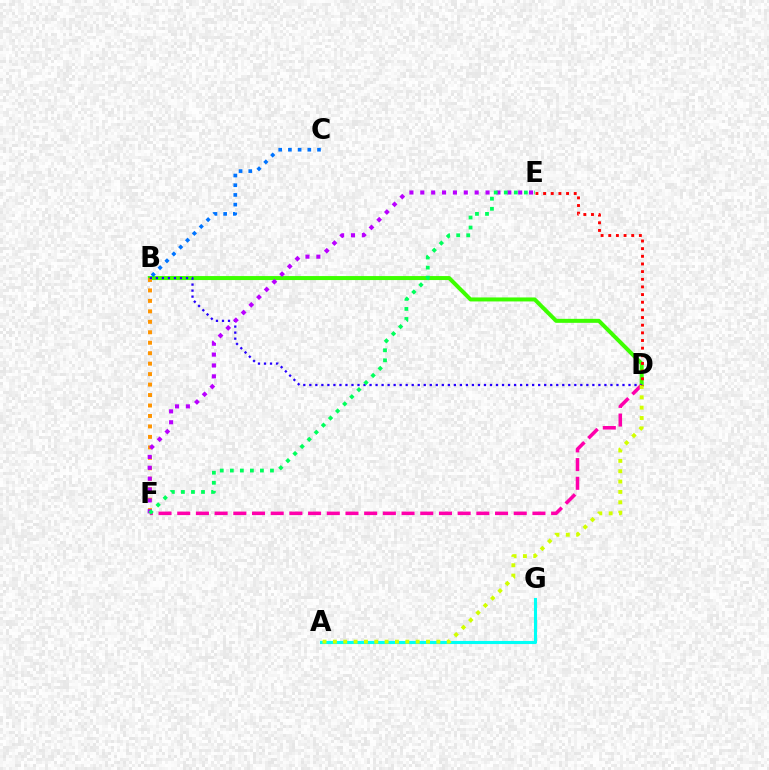{('B', 'D'): [{'color': '#3dff00', 'line_style': 'solid', 'thickness': 2.88}, {'color': '#2500ff', 'line_style': 'dotted', 'thickness': 1.64}], ('D', 'F'): [{'color': '#ff00ac', 'line_style': 'dashed', 'thickness': 2.54}], ('B', 'C'): [{'color': '#0074ff', 'line_style': 'dotted', 'thickness': 2.64}], ('A', 'G'): [{'color': '#00fff6', 'line_style': 'solid', 'thickness': 2.22}], ('B', 'F'): [{'color': '#ff9400', 'line_style': 'dotted', 'thickness': 2.84}], ('E', 'F'): [{'color': '#b900ff', 'line_style': 'dotted', 'thickness': 2.96}, {'color': '#00ff5c', 'line_style': 'dotted', 'thickness': 2.73}], ('A', 'D'): [{'color': '#d1ff00', 'line_style': 'dotted', 'thickness': 2.81}], ('D', 'E'): [{'color': '#ff0000', 'line_style': 'dotted', 'thickness': 2.08}]}